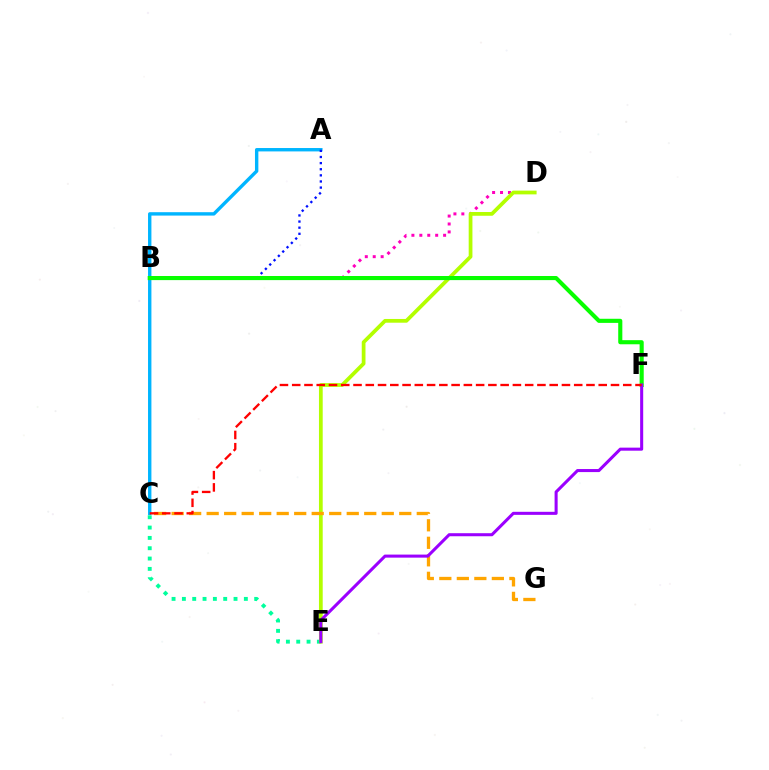{('B', 'D'): [{'color': '#ff00bd', 'line_style': 'dotted', 'thickness': 2.15}], ('C', 'E'): [{'color': '#00ff9d', 'line_style': 'dotted', 'thickness': 2.81}], ('A', 'C'): [{'color': '#00b5ff', 'line_style': 'solid', 'thickness': 2.44}], ('A', 'B'): [{'color': '#0010ff', 'line_style': 'dotted', 'thickness': 1.66}], ('D', 'E'): [{'color': '#b3ff00', 'line_style': 'solid', 'thickness': 2.7}], ('B', 'F'): [{'color': '#08ff00', 'line_style': 'solid', 'thickness': 2.96}], ('C', 'G'): [{'color': '#ffa500', 'line_style': 'dashed', 'thickness': 2.38}], ('E', 'F'): [{'color': '#9b00ff', 'line_style': 'solid', 'thickness': 2.2}], ('C', 'F'): [{'color': '#ff0000', 'line_style': 'dashed', 'thickness': 1.67}]}